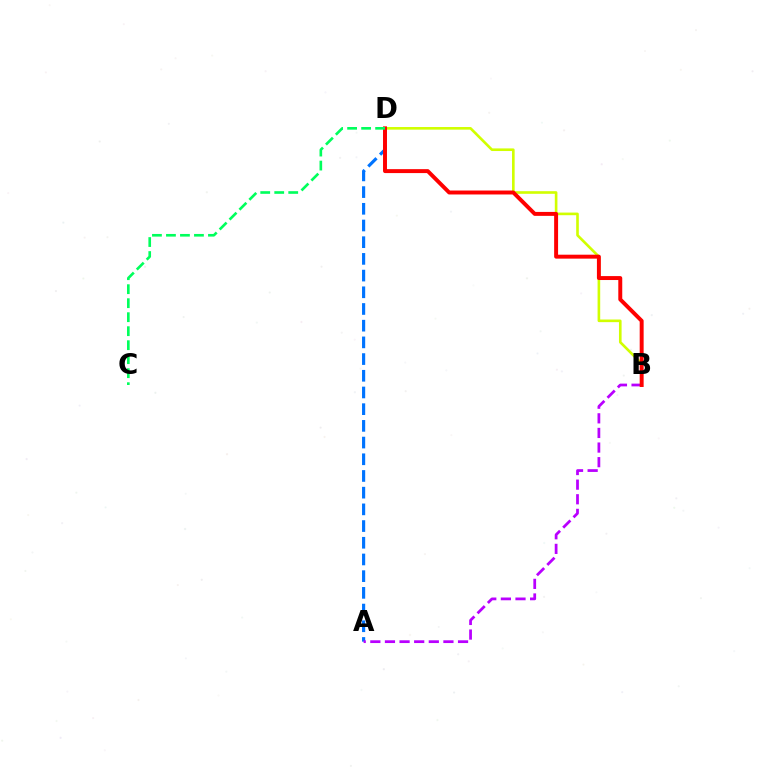{('B', 'D'): [{'color': '#d1ff00', 'line_style': 'solid', 'thickness': 1.89}, {'color': '#ff0000', 'line_style': 'solid', 'thickness': 2.84}], ('A', 'D'): [{'color': '#0074ff', 'line_style': 'dashed', 'thickness': 2.27}], ('A', 'B'): [{'color': '#b900ff', 'line_style': 'dashed', 'thickness': 1.99}], ('C', 'D'): [{'color': '#00ff5c', 'line_style': 'dashed', 'thickness': 1.9}]}